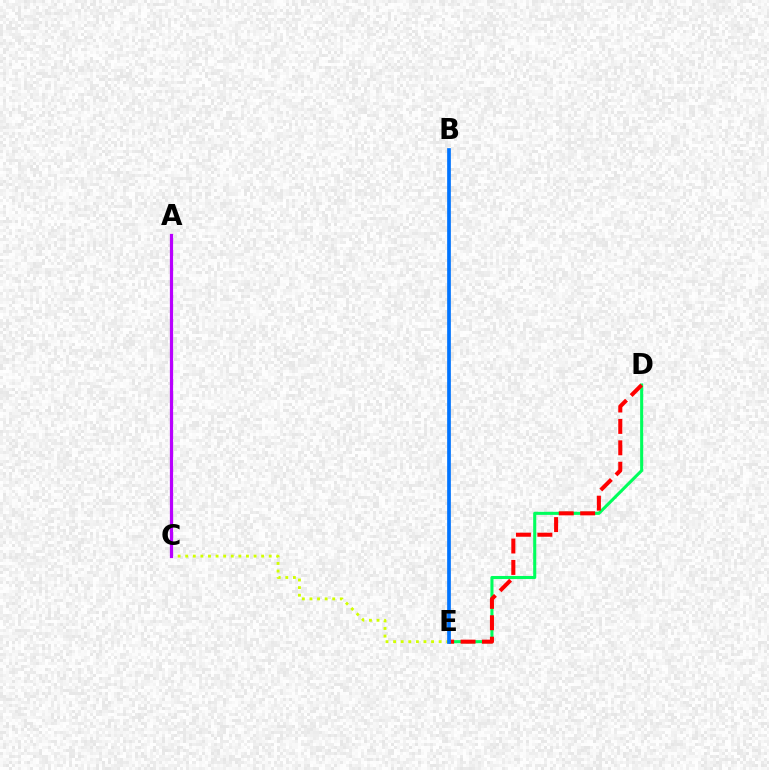{('C', 'E'): [{'color': '#d1ff00', 'line_style': 'dotted', 'thickness': 2.06}], ('A', 'C'): [{'color': '#b900ff', 'line_style': 'solid', 'thickness': 2.32}], ('D', 'E'): [{'color': '#00ff5c', 'line_style': 'solid', 'thickness': 2.21}, {'color': '#ff0000', 'line_style': 'dashed', 'thickness': 2.91}], ('B', 'E'): [{'color': '#0074ff', 'line_style': 'solid', 'thickness': 2.67}]}